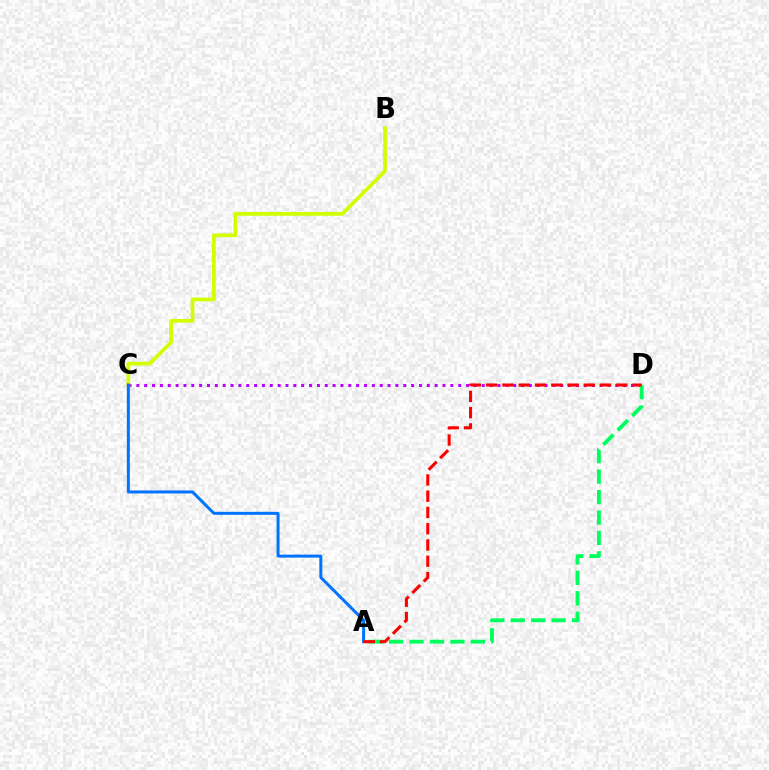{('C', 'D'): [{'color': '#b900ff', 'line_style': 'dotted', 'thickness': 2.13}], ('A', 'D'): [{'color': '#00ff5c', 'line_style': 'dashed', 'thickness': 2.78}, {'color': '#ff0000', 'line_style': 'dashed', 'thickness': 2.21}], ('B', 'C'): [{'color': '#d1ff00', 'line_style': 'solid', 'thickness': 2.66}], ('A', 'C'): [{'color': '#0074ff', 'line_style': 'solid', 'thickness': 2.16}]}